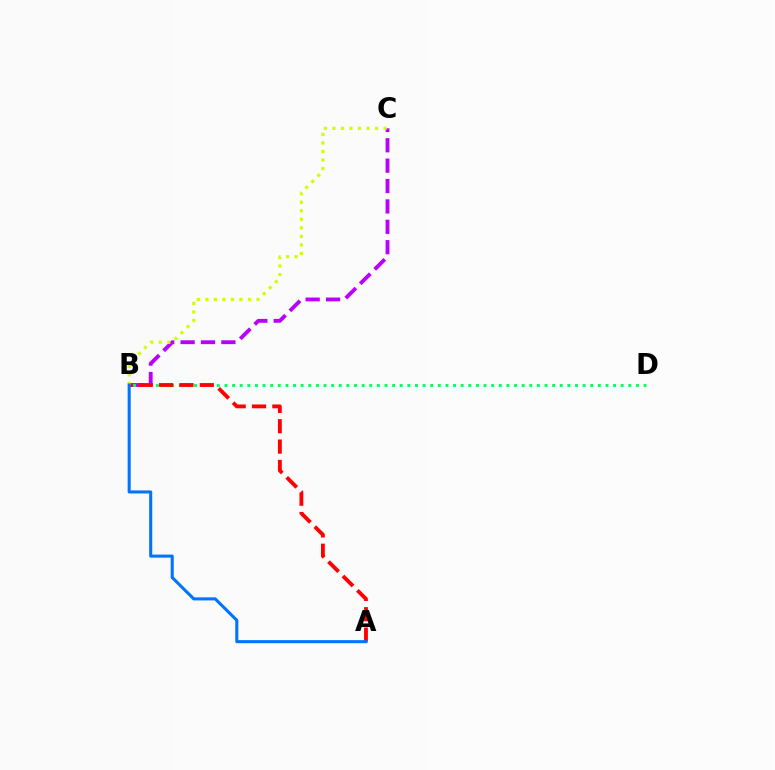{('B', 'C'): [{'color': '#b900ff', 'line_style': 'dashed', 'thickness': 2.77}, {'color': '#d1ff00', 'line_style': 'dotted', 'thickness': 2.32}], ('B', 'D'): [{'color': '#00ff5c', 'line_style': 'dotted', 'thickness': 2.07}], ('A', 'B'): [{'color': '#ff0000', 'line_style': 'dashed', 'thickness': 2.76}, {'color': '#0074ff', 'line_style': 'solid', 'thickness': 2.21}]}